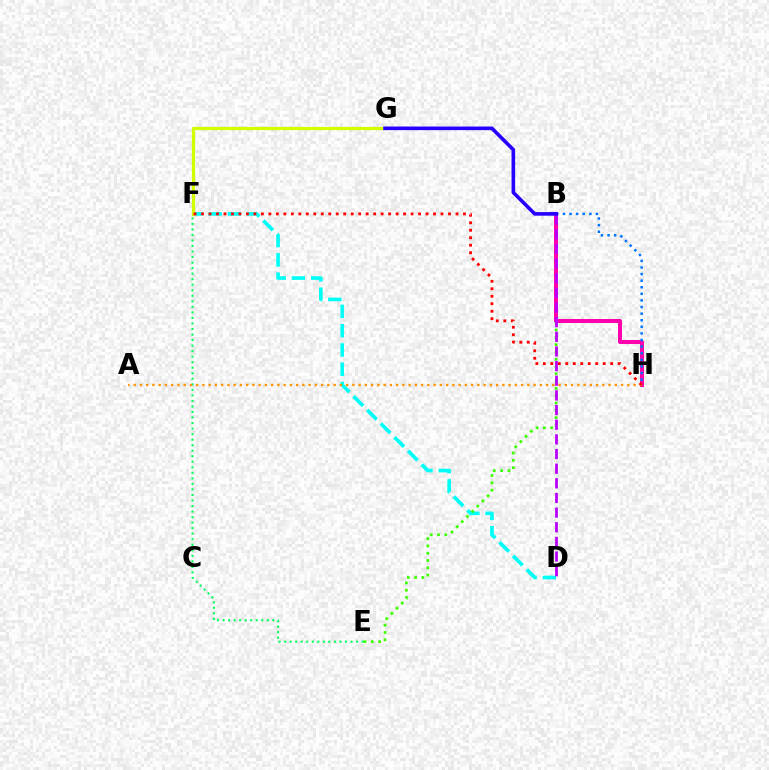{('D', 'F'): [{'color': '#00fff6', 'line_style': 'dashed', 'thickness': 2.62}], ('B', 'E'): [{'color': '#3dff00', 'line_style': 'dotted', 'thickness': 1.98}], ('E', 'F'): [{'color': '#00ff5c', 'line_style': 'dotted', 'thickness': 1.5}], ('B', 'H'): [{'color': '#ff00ac', 'line_style': 'solid', 'thickness': 2.87}, {'color': '#0074ff', 'line_style': 'dotted', 'thickness': 1.79}], ('B', 'D'): [{'color': '#b900ff', 'line_style': 'dashed', 'thickness': 1.99}], ('F', 'G'): [{'color': '#d1ff00', 'line_style': 'solid', 'thickness': 2.35}], ('A', 'H'): [{'color': '#ff9400', 'line_style': 'dotted', 'thickness': 1.7}], ('F', 'H'): [{'color': '#ff0000', 'line_style': 'dotted', 'thickness': 2.03}], ('B', 'G'): [{'color': '#2500ff', 'line_style': 'solid', 'thickness': 2.6}]}